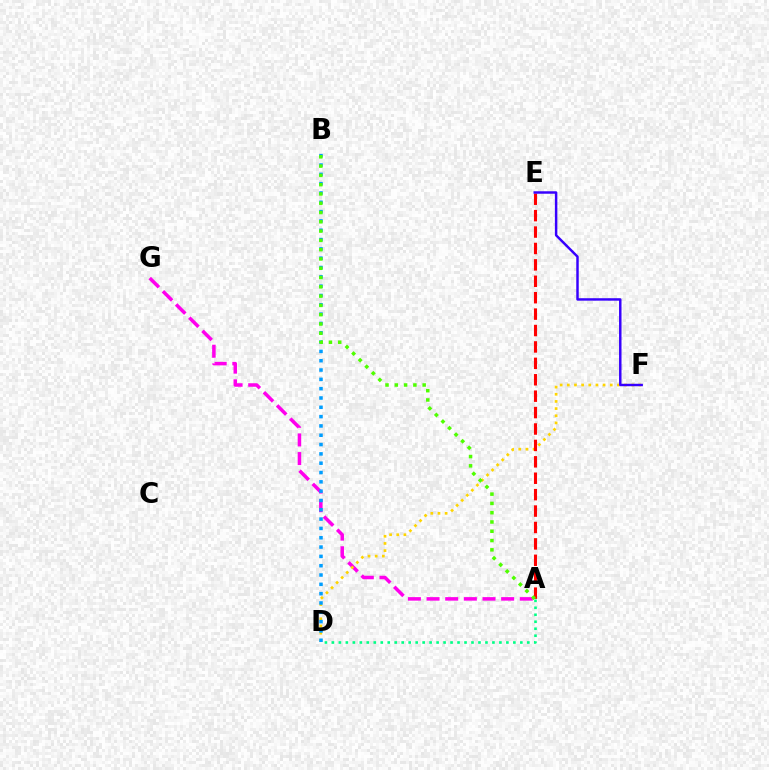{('A', 'G'): [{'color': '#ff00ed', 'line_style': 'dashed', 'thickness': 2.53}], ('D', 'F'): [{'color': '#ffd500', 'line_style': 'dotted', 'thickness': 1.94}], ('B', 'D'): [{'color': '#009eff', 'line_style': 'dotted', 'thickness': 2.53}], ('A', 'E'): [{'color': '#ff0000', 'line_style': 'dashed', 'thickness': 2.23}], ('A', 'D'): [{'color': '#00ff86', 'line_style': 'dotted', 'thickness': 1.9}], ('A', 'B'): [{'color': '#4fff00', 'line_style': 'dotted', 'thickness': 2.52}], ('E', 'F'): [{'color': '#3700ff', 'line_style': 'solid', 'thickness': 1.77}]}